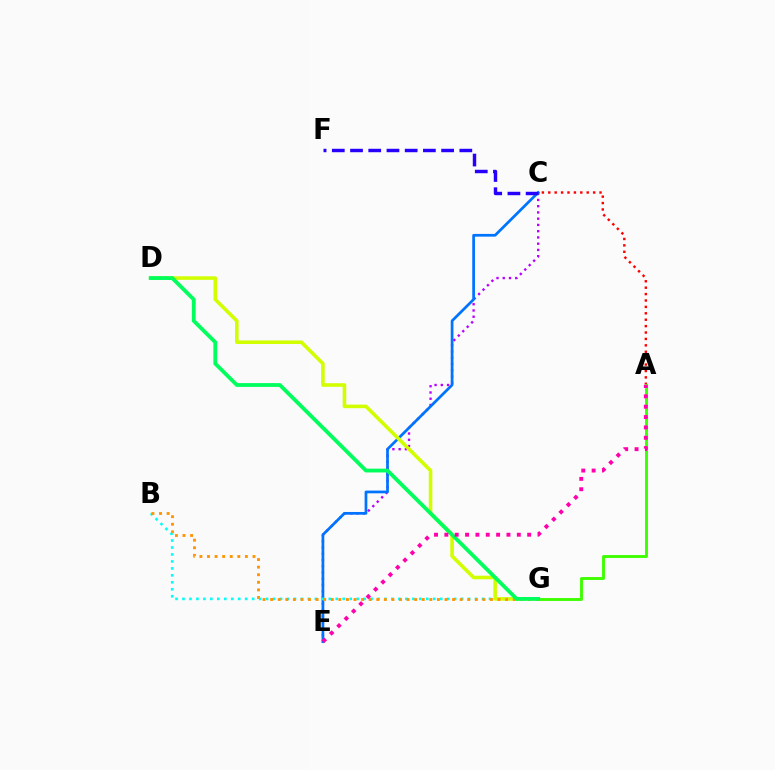{('C', 'E'): [{'color': '#b900ff', 'line_style': 'dotted', 'thickness': 1.7}, {'color': '#0074ff', 'line_style': 'solid', 'thickness': 1.96}], ('B', 'G'): [{'color': '#00fff6', 'line_style': 'dotted', 'thickness': 1.89}, {'color': '#ff9400', 'line_style': 'dotted', 'thickness': 2.06}], ('A', 'C'): [{'color': '#ff0000', 'line_style': 'dotted', 'thickness': 1.74}], ('D', 'G'): [{'color': '#d1ff00', 'line_style': 'solid', 'thickness': 2.57}, {'color': '#00ff5c', 'line_style': 'solid', 'thickness': 2.73}], ('C', 'F'): [{'color': '#2500ff', 'line_style': 'dashed', 'thickness': 2.47}], ('A', 'G'): [{'color': '#3dff00', 'line_style': 'solid', 'thickness': 2.08}], ('A', 'E'): [{'color': '#ff00ac', 'line_style': 'dotted', 'thickness': 2.81}]}